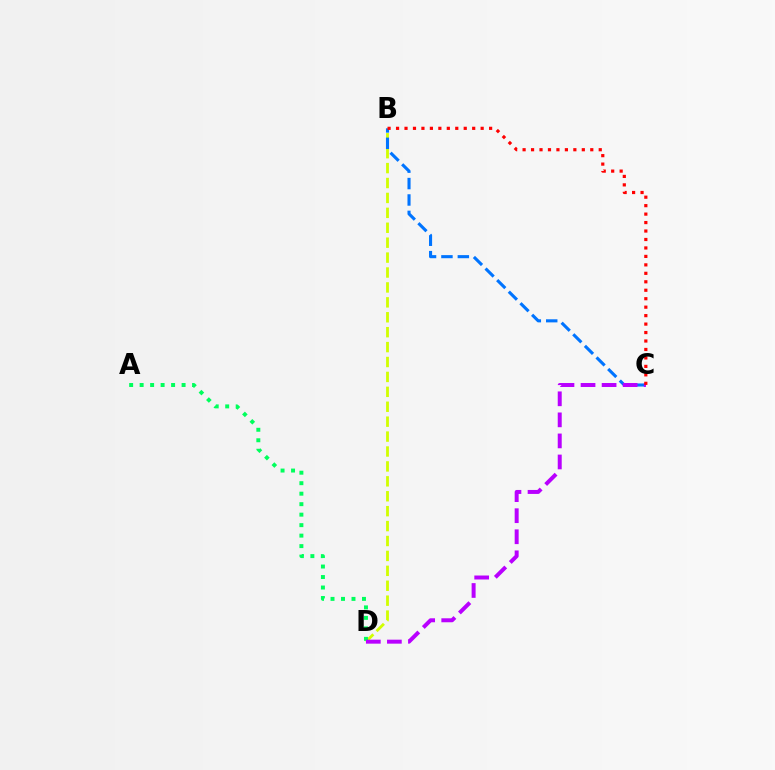{('B', 'D'): [{'color': '#d1ff00', 'line_style': 'dashed', 'thickness': 2.03}], ('B', 'C'): [{'color': '#0074ff', 'line_style': 'dashed', 'thickness': 2.23}, {'color': '#ff0000', 'line_style': 'dotted', 'thickness': 2.3}], ('A', 'D'): [{'color': '#00ff5c', 'line_style': 'dotted', 'thickness': 2.85}], ('C', 'D'): [{'color': '#b900ff', 'line_style': 'dashed', 'thickness': 2.86}]}